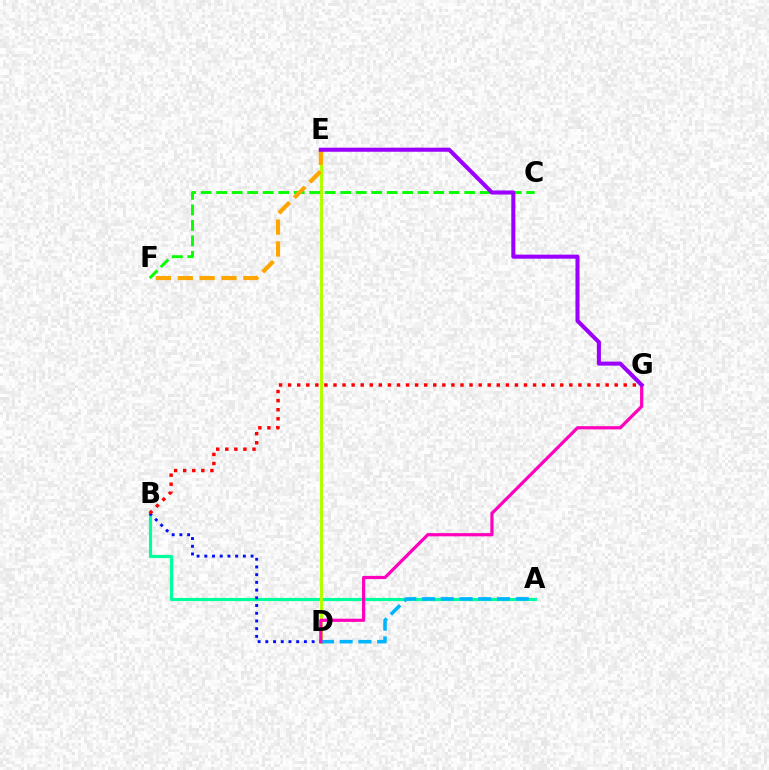{('A', 'B'): [{'color': '#00ff9d', 'line_style': 'solid', 'thickness': 2.28}], ('D', 'E'): [{'color': '#b3ff00', 'line_style': 'solid', 'thickness': 2.19}], ('B', 'D'): [{'color': '#0010ff', 'line_style': 'dotted', 'thickness': 2.1}], ('A', 'D'): [{'color': '#00b5ff', 'line_style': 'dashed', 'thickness': 2.55}], ('C', 'F'): [{'color': '#08ff00', 'line_style': 'dashed', 'thickness': 2.11}], ('E', 'F'): [{'color': '#ffa500', 'line_style': 'dashed', 'thickness': 2.97}], ('D', 'G'): [{'color': '#ff00bd', 'line_style': 'solid', 'thickness': 2.3}], ('B', 'G'): [{'color': '#ff0000', 'line_style': 'dotted', 'thickness': 2.46}], ('E', 'G'): [{'color': '#9b00ff', 'line_style': 'solid', 'thickness': 2.92}]}